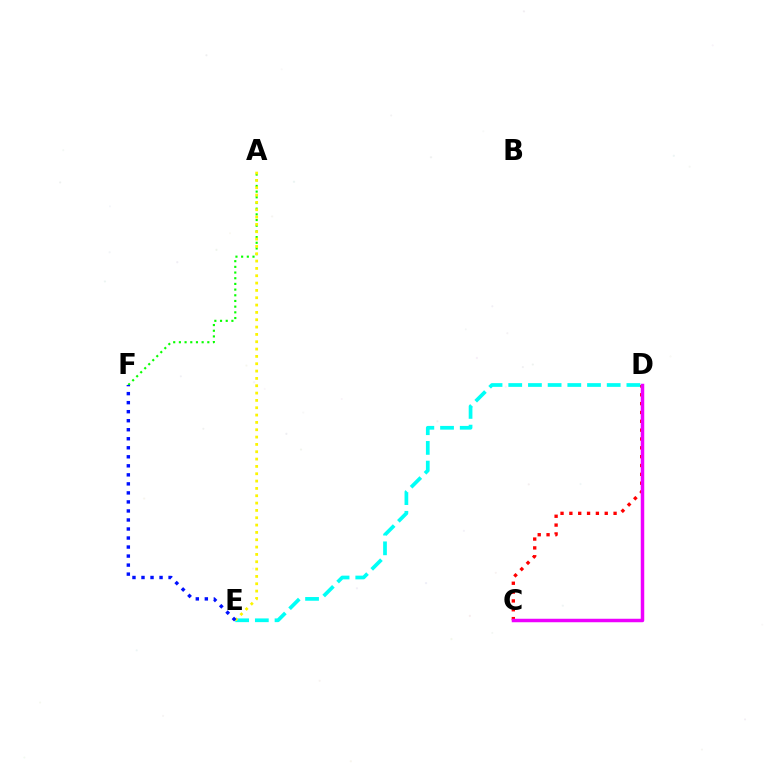{('A', 'F'): [{'color': '#08ff00', 'line_style': 'dotted', 'thickness': 1.54}], ('C', 'D'): [{'color': '#ff0000', 'line_style': 'dotted', 'thickness': 2.4}, {'color': '#ee00ff', 'line_style': 'solid', 'thickness': 2.51}], ('D', 'E'): [{'color': '#00fff6', 'line_style': 'dashed', 'thickness': 2.67}], ('A', 'E'): [{'color': '#fcf500', 'line_style': 'dotted', 'thickness': 1.99}], ('E', 'F'): [{'color': '#0010ff', 'line_style': 'dotted', 'thickness': 2.45}]}